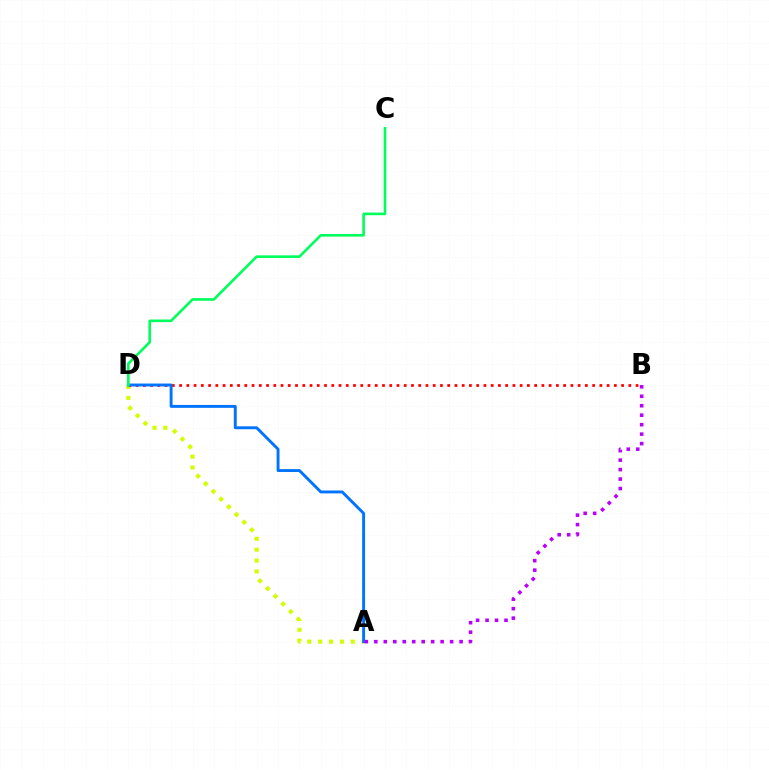{('A', 'D'): [{'color': '#d1ff00', 'line_style': 'dotted', 'thickness': 2.95}, {'color': '#0074ff', 'line_style': 'solid', 'thickness': 2.1}], ('B', 'D'): [{'color': '#ff0000', 'line_style': 'dotted', 'thickness': 1.97}], ('A', 'B'): [{'color': '#b900ff', 'line_style': 'dotted', 'thickness': 2.57}], ('C', 'D'): [{'color': '#00ff5c', 'line_style': 'solid', 'thickness': 1.89}]}